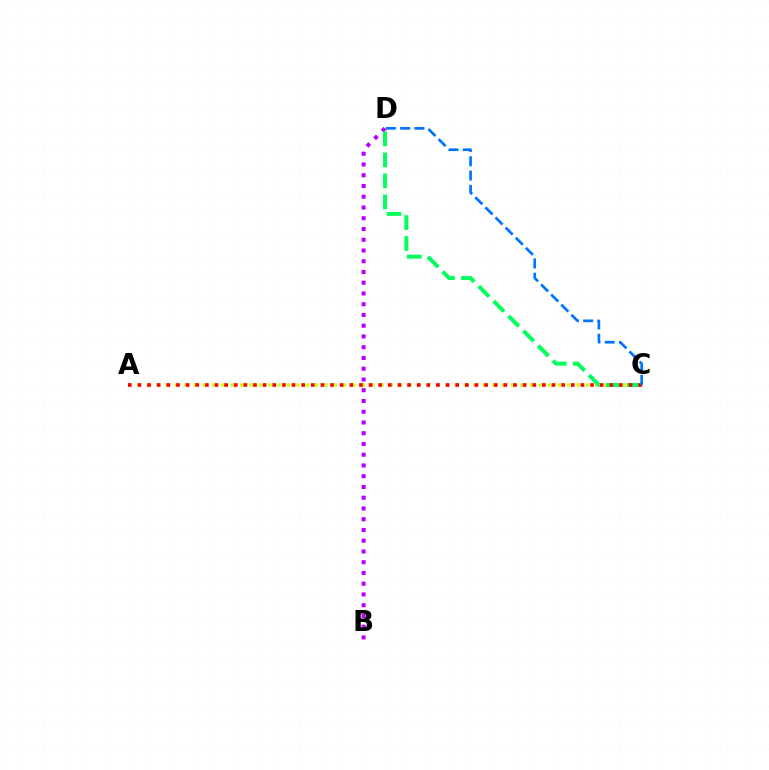{('B', 'D'): [{'color': '#b900ff', 'line_style': 'dotted', 'thickness': 2.92}], ('A', 'C'): [{'color': '#d1ff00', 'line_style': 'dotted', 'thickness': 2.54}, {'color': '#ff0000', 'line_style': 'dotted', 'thickness': 2.62}], ('C', 'D'): [{'color': '#00ff5c', 'line_style': 'dashed', 'thickness': 2.86}, {'color': '#0074ff', 'line_style': 'dashed', 'thickness': 1.94}]}